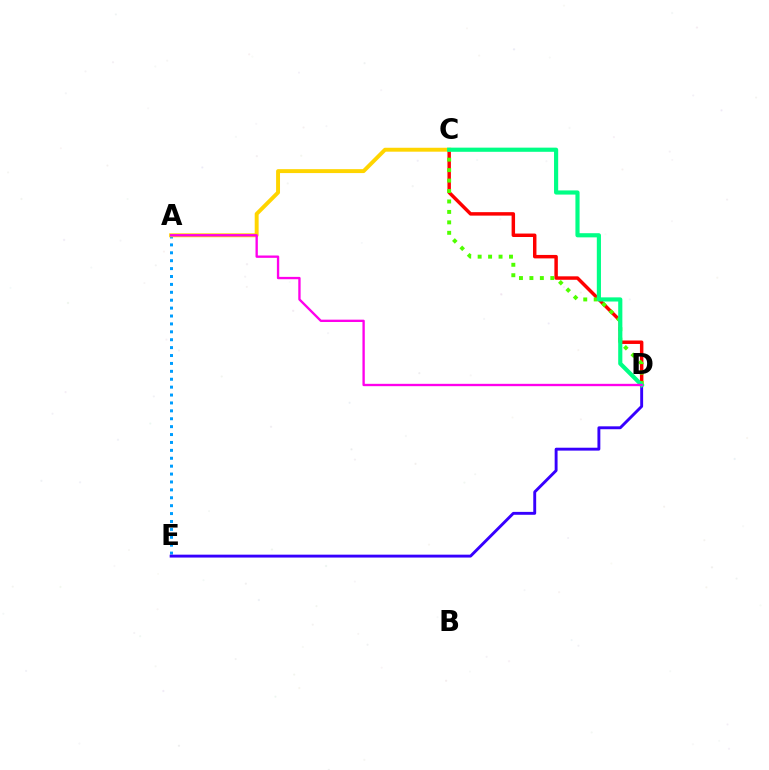{('C', 'D'): [{'color': '#ff0000', 'line_style': 'solid', 'thickness': 2.49}, {'color': '#4fff00', 'line_style': 'dotted', 'thickness': 2.84}, {'color': '#00ff86', 'line_style': 'solid', 'thickness': 2.99}], ('A', 'E'): [{'color': '#009eff', 'line_style': 'dotted', 'thickness': 2.15}], ('A', 'C'): [{'color': '#ffd500', 'line_style': 'solid', 'thickness': 2.82}], ('D', 'E'): [{'color': '#3700ff', 'line_style': 'solid', 'thickness': 2.09}], ('A', 'D'): [{'color': '#ff00ed', 'line_style': 'solid', 'thickness': 1.69}]}